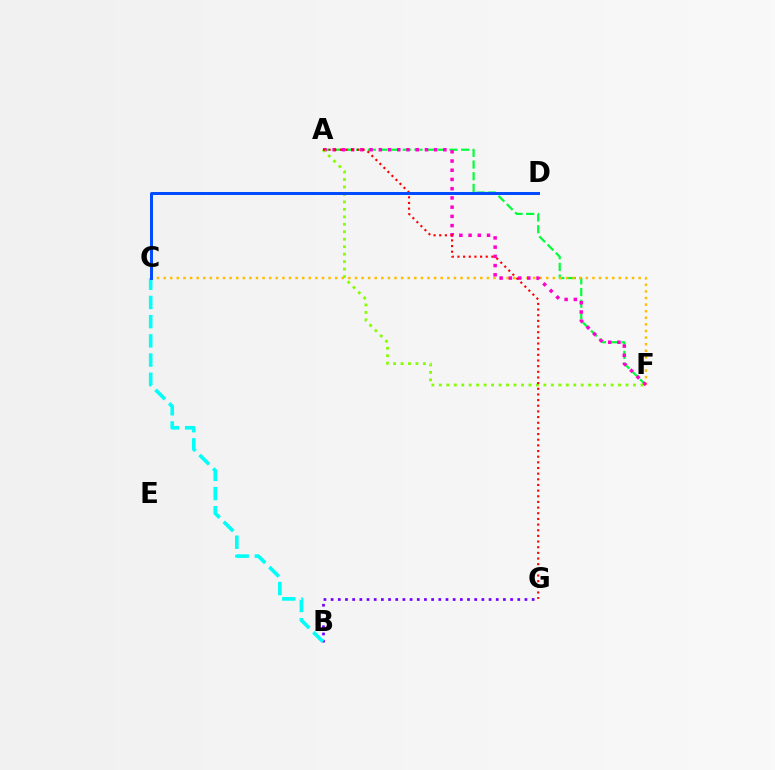{('A', 'F'): [{'color': '#00ff39', 'line_style': 'dashed', 'thickness': 1.58}, {'color': '#ff00cf', 'line_style': 'dotted', 'thickness': 2.51}, {'color': '#84ff00', 'line_style': 'dotted', 'thickness': 2.03}], ('B', 'G'): [{'color': '#7200ff', 'line_style': 'dotted', 'thickness': 1.95}], ('C', 'F'): [{'color': '#ffbd00', 'line_style': 'dotted', 'thickness': 1.79}], ('B', 'C'): [{'color': '#00fff6', 'line_style': 'dashed', 'thickness': 2.61}], ('A', 'G'): [{'color': '#ff0000', 'line_style': 'dotted', 'thickness': 1.54}], ('C', 'D'): [{'color': '#004bff', 'line_style': 'solid', 'thickness': 2.14}]}